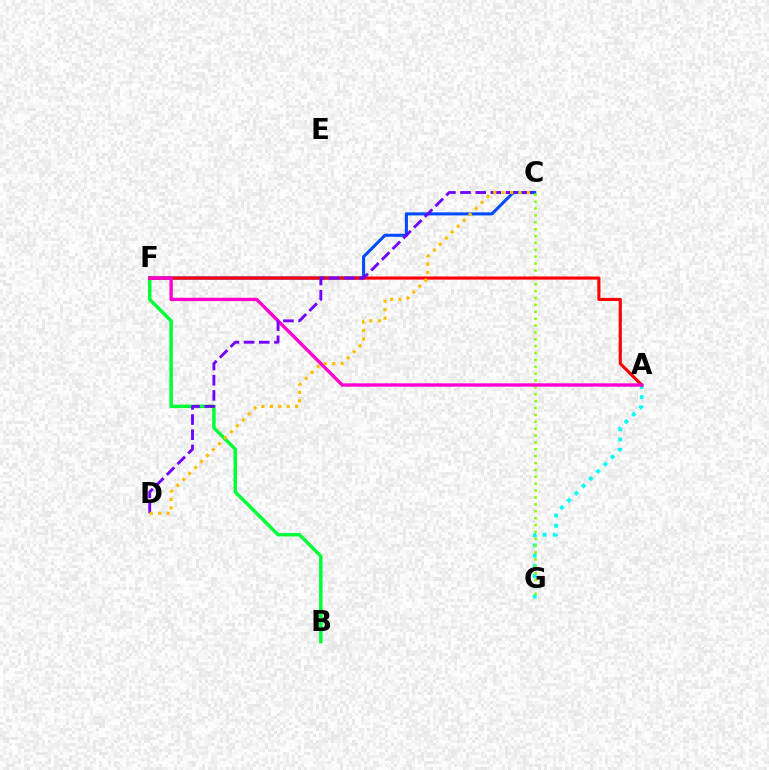{('C', 'F'): [{'color': '#004bff', 'line_style': 'solid', 'thickness': 2.2}], ('A', 'G'): [{'color': '#00fff6', 'line_style': 'dotted', 'thickness': 2.78}], ('B', 'F'): [{'color': '#00ff39', 'line_style': 'solid', 'thickness': 2.51}], ('C', 'G'): [{'color': '#84ff00', 'line_style': 'dotted', 'thickness': 1.87}], ('A', 'F'): [{'color': '#ff0000', 'line_style': 'solid', 'thickness': 2.25}, {'color': '#ff00cf', 'line_style': 'solid', 'thickness': 2.41}], ('C', 'D'): [{'color': '#7200ff', 'line_style': 'dashed', 'thickness': 2.06}, {'color': '#ffbd00', 'line_style': 'dotted', 'thickness': 2.29}]}